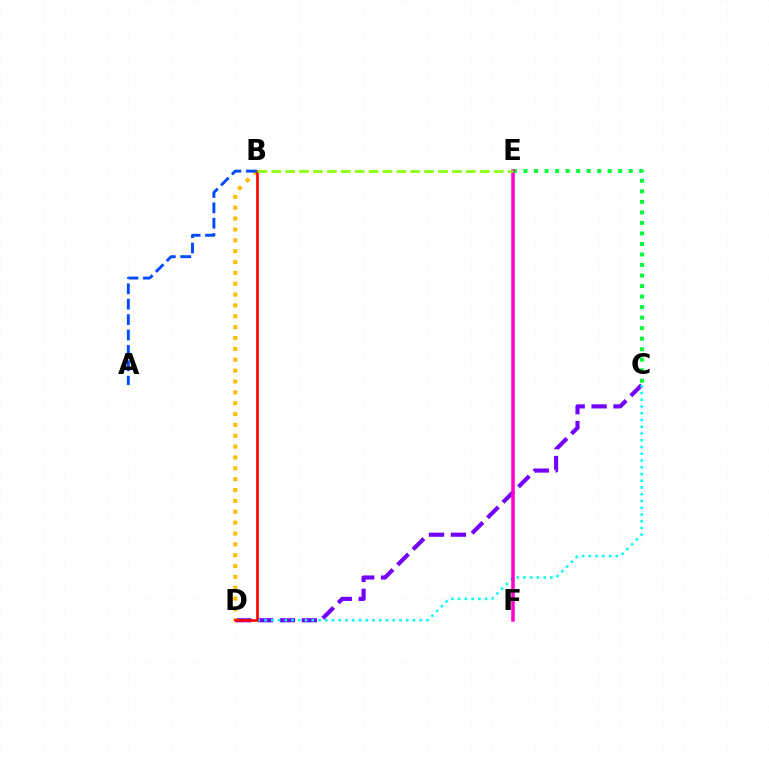{('C', 'D'): [{'color': '#7200ff', 'line_style': 'dashed', 'thickness': 2.97}, {'color': '#00fff6', 'line_style': 'dotted', 'thickness': 1.83}], ('B', 'D'): [{'color': '#ffbd00', 'line_style': 'dotted', 'thickness': 2.95}, {'color': '#ff0000', 'line_style': 'solid', 'thickness': 1.92}], ('A', 'B'): [{'color': '#004bff', 'line_style': 'dashed', 'thickness': 2.09}], ('C', 'E'): [{'color': '#00ff39', 'line_style': 'dotted', 'thickness': 2.86}], ('E', 'F'): [{'color': '#ff00cf', 'line_style': 'solid', 'thickness': 2.53}], ('B', 'E'): [{'color': '#84ff00', 'line_style': 'dashed', 'thickness': 1.89}]}